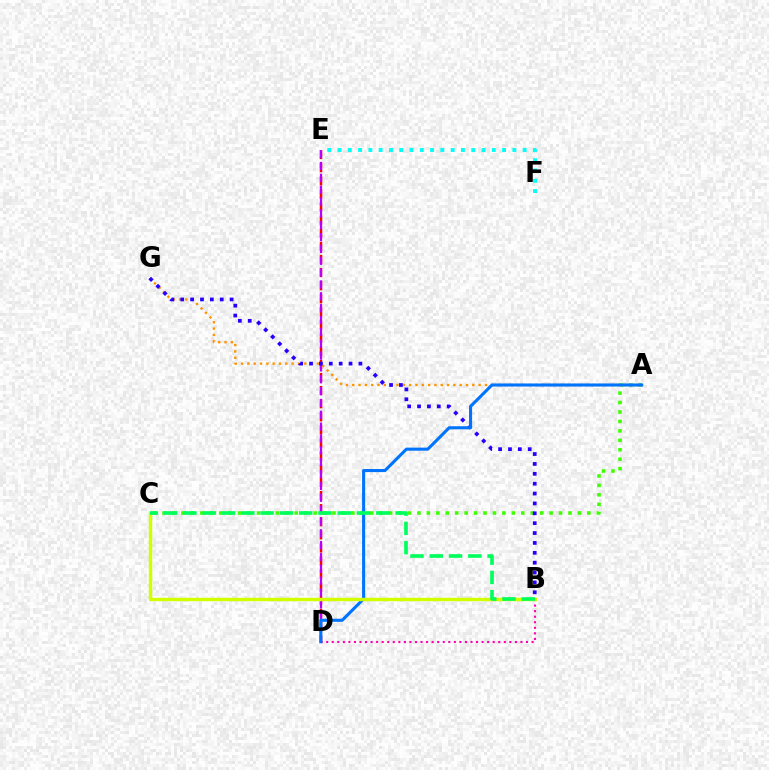{('E', 'F'): [{'color': '#00fff6', 'line_style': 'dotted', 'thickness': 2.79}], ('D', 'E'): [{'color': '#ff0000', 'line_style': 'dashed', 'thickness': 1.78}, {'color': '#b900ff', 'line_style': 'dashed', 'thickness': 1.61}], ('A', 'G'): [{'color': '#ff9400', 'line_style': 'dotted', 'thickness': 1.72}], ('B', 'D'): [{'color': '#ff00ac', 'line_style': 'dotted', 'thickness': 1.51}], ('A', 'C'): [{'color': '#3dff00', 'line_style': 'dotted', 'thickness': 2.56}], ('B', 'G'): [{'color': '#2500ff', 'line_style': 'dotted', 'thickness': 2.68}], ('A', 'D'): [{'color': '#0074ff', 'line_style': 'solid', 'thickness': 2.21}], ('B', 'C'): [{'color': '#d1ff00', 'line_style': 'solid', 'thickness': 2.47}, {'color': '#00ff5c', 'line_style': 'dashed', 'thickness': 2.62}]}